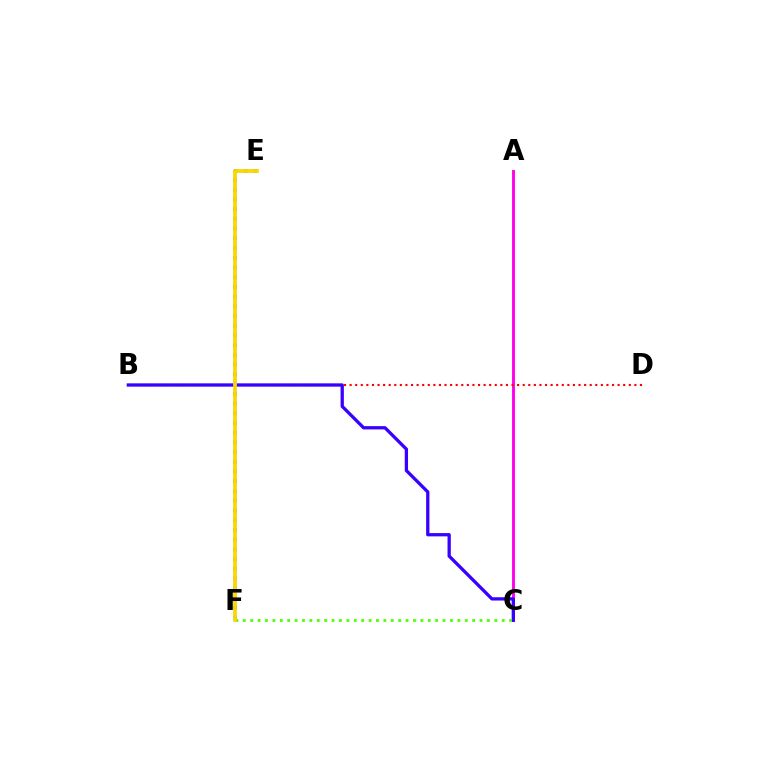{('A', 'C'): [{'color': '#ff00ed', 'line_style': 'solid', 'thickness': 2.09}], ('B', 'D'): [{'color': '#ff0000', 'line_style': 'dotted', 'thickness': 1.52}], ('B', 'C'): [{'color': '#3700ff', 'line_style': 'solid', 'thickness': 2.36}], ('C', 'F'): [{'color': '#4fff00', 'line_style': 'dotted', 'thickness': 2.01}], ('E', 'F'): [{'color': '#009eff', 'line_style': 'dotted', 'thickness': 2.64}, {'color': '#00ff86', 'line_style': 'solid', 'thickness': 1.69}, {'color': '#ffd500', 'line_style': 'solid', 'thickness': 2.62}]}